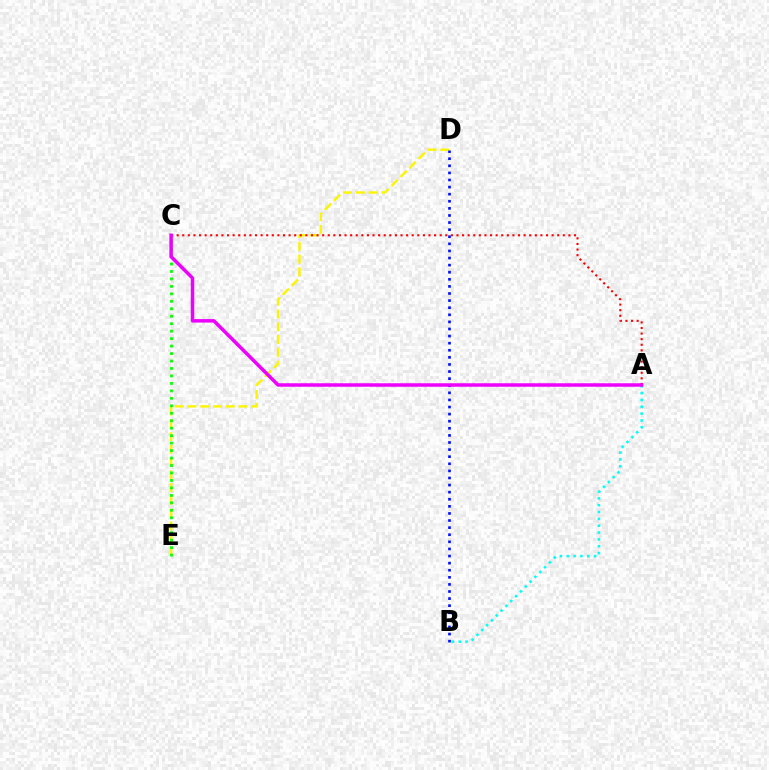{('D', 'E'): [{'color': '#fcf500', 'line_style': 'dashed', 'thickness': 1.73}], ('A', 'B'): [{'color': '#00fff6', 'line_style': 'dotted', 'thickness': 1.86}], ('A', 'C'): [{'color': '#ff0000', 'line_style': 'dotted', 'thickness': 1.52}, {'color': '#ee00ff', 'line_style': 'solid', 'thickness': 2.52}], ('B', 'D'): [{'color': '#0010ff', 'line_style': 'dotted', 'thickness': 1.93}], ('C', 'E'): [{'color': '#08ff00', 'line_style': 'dotted', 'thickness': 2.03}]}